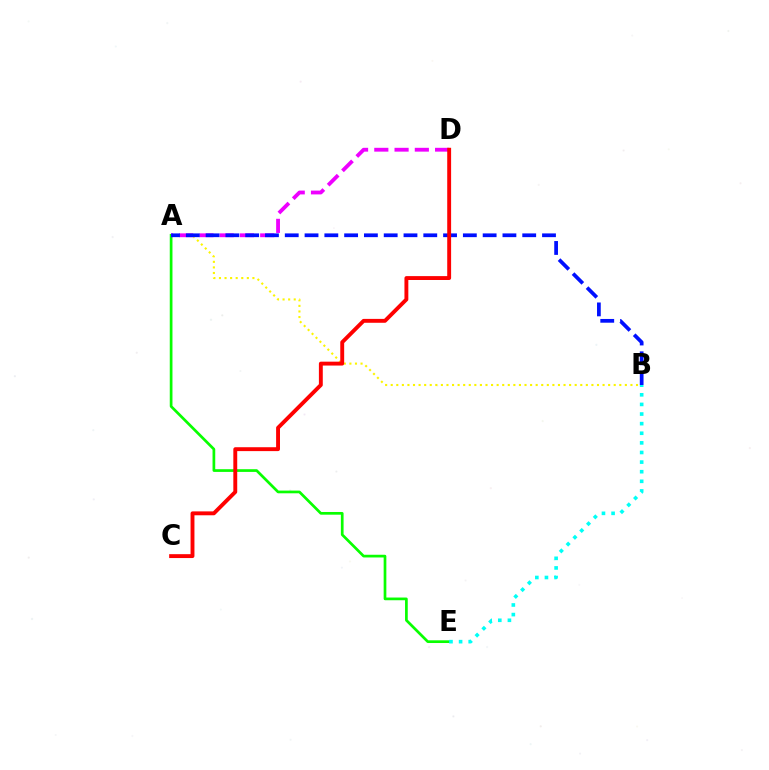{('A', 'B'): [{'color': '#fcf500', 'line_style': 'dotted', 'thickness': 1.51}, {'color': '#0010ff', 'line_style': 'dashed', 'thickness': 2.69}], ('A', 'E'): [{'color': '#08ff00', 'line_style': 'solid', 'thickness': 1.95}], ('A', 'D'): [{'color': '#ee00ff', 'line_style': 'dashed', 'thickness': 2.75}], ('B', 'E'): [{'color': '#00fff6', 'line_style': 'dotted', 'thickness': 2.61}], ('C', 'D'): [{'color': '#ff0000', 'line_style': 'solid', 'thickness': 2.8}]}